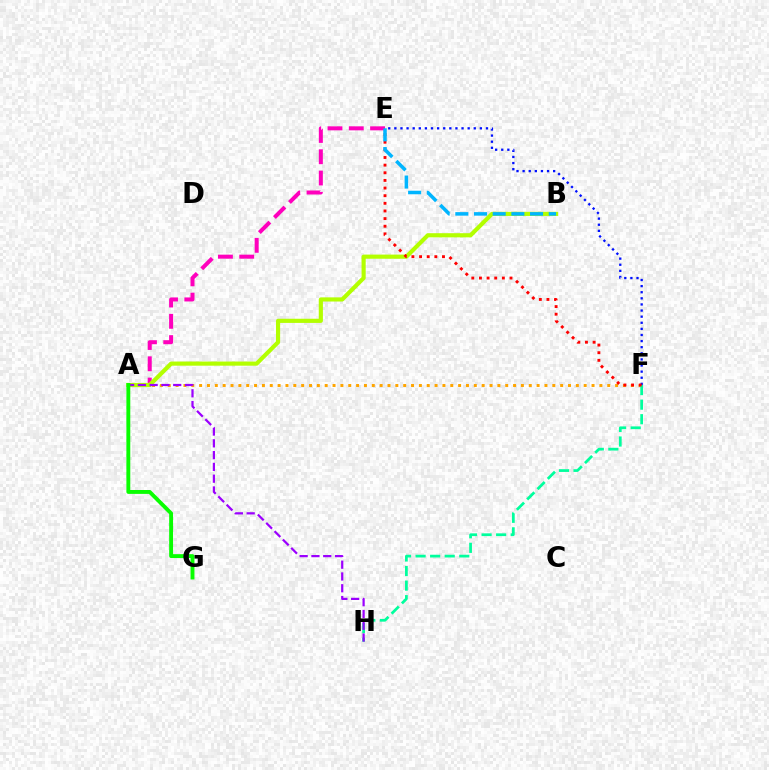{('A', 'F'): [{'color': '#ffa500', 'line_style': 'dotted', 'thickness': 2.13}], ('A', 'E'): [{'color': '#ff00bd', 'line_style': 'dashed', 'thickness': 2.89}], ('F', 'H'): [{'color': '#00ff9d', 'line_style': 'dashed', 'thickness': 1.98}], ('A', 'B'): [{'color': '#b3ff00', 'line_style': 'solid', 'thickness': 2.99}], ('E', 'F'): [{'color': '#0010ff', 'line_style': 'dotted', 'thickness': 1.66}, {'color': '#ff0000', 'line_style': 'dotted', 'thickness': 2.08}], ('A', 'H'): [{'color': '#9b00ff', 'line_style': 'dashed', 'thickness': 1.6}], ('A', 'G'): [{'color': '#08ff00', 'line_style': 'solid', 'thickness': 2.8}], ('B', 'E'): [{'color': '#00b5ff', 'line_style': 'dashed', 'thickness': 2.54}]}